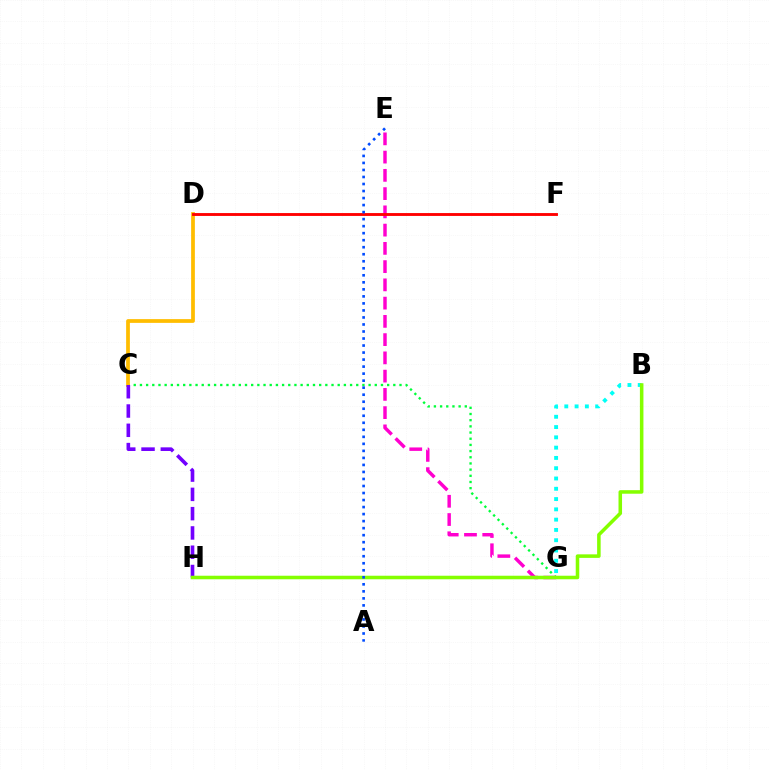{('C', 'G'): [{'color': '#00ff39', 'line_style': 'dotted', 'thickness': 1.68}], ('E', 'G'): [{'color': '#ff00cf', 'line_style': 'dashed', 'thickness': 2.48}], ('B', 'G'): [{'color': '#00fff6', 'line_style': 'dotted', 'thickness': 2.79}], ('C', 'D'): [{'color': '#ffbd00', 'line_style': 'solid', 'thickness': 2.7}], ('D', 'F'): [{'color': '#ff0000', 'line_style': 'solid', 'thickness': 2.07}], ('C', 'H'): [{'color': '#7200ff', 'line_style': 'dashed', 'thickness': 2.62}], ('B', 'H'): [{'color': '#84ff00', 'line_style': 'solid', 'thickness': 2.55}], ('A', 'E'): [{'color': '#004bff', 'line_style': 'dotted', 'thickness': 1.91}]}